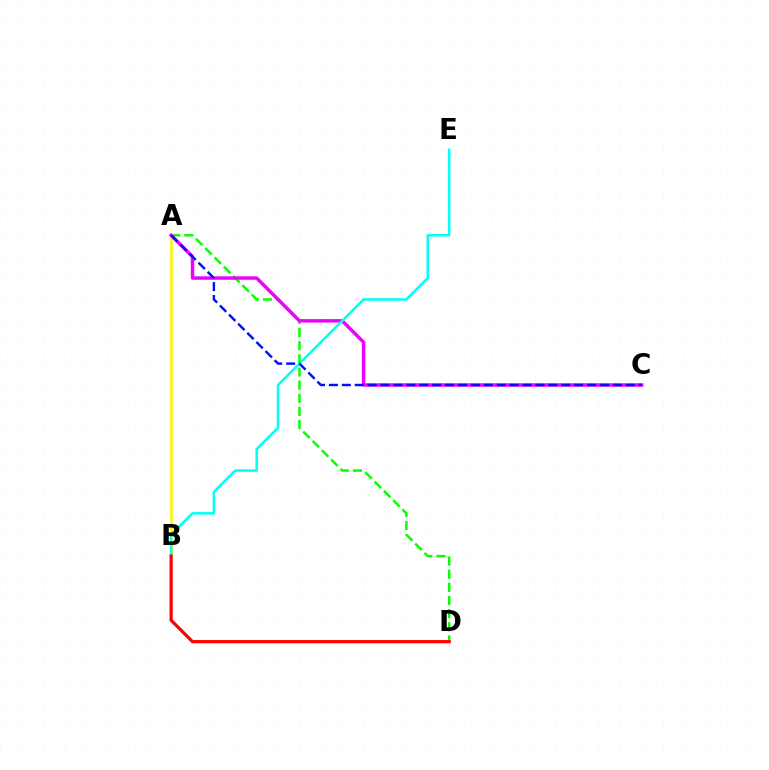{('A', 'B'): [{'color': '#fcf500', 'line_style': 'solid', 'thickness': 1.84}], ('A', 'D'): [{'color': '#08ff00', 'line_style': 'dashed', 'thickness': 1.79}], ('A', 'C'): [{'color': '#ee00ff', 'line_style': 'solid', 'thickness': 2.48}, {'color': '#0010ff', 'line_style': 'dashed', 'thickness': 1.75}], ('B', 'E'): [{'color': '#00fff6', 'line_style': 'solid', 'thickness': 1.81}], ('B', 'D'): [{'color': '#ff0000', 'line_style': 'solid', 'thickness': 2.32}]}